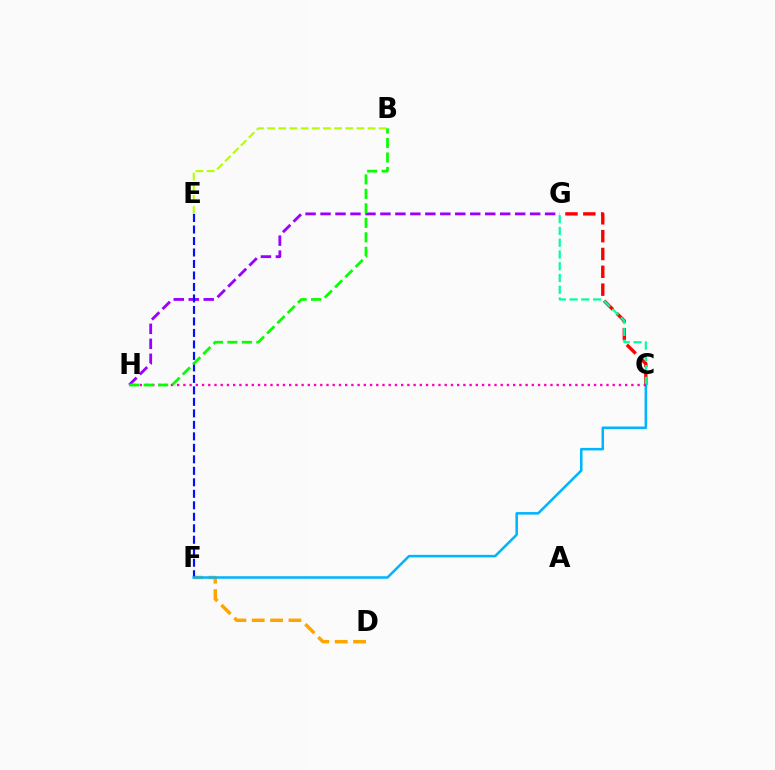{('C', 'G'): [{'color': '#ff0000', 'line_style': 'dashed', 'thickness': 2.42}, {'color': '#00ff9d', 'line_style': 'dashed', 'thickness': 1.6}], ('D', 'F'): [{'color': '#ffa500', 'line_style': 'dashed', 'thickness': 2.49}], ('G', 'H'): [{'color': '#9b00ff', 'line_style': 'dashed', 'thickness': 2.03}], ('E', 'F'): [{'color': '#0010ff', 'line_style': 'dashed', 'thickness': 1.56}], ('B', 'E'): [{'color': '#b3ff00', 'line_style': 'dashed', 'thickness': 1.52}], ('C', 'F'): [{'color': '#00b5ff', 'line_style': 'solid', 'thickness': 1.83}], ('C', 'H'): [{'color': '#ff00bd', 'line_style': 'dotted', 'thickness': 1.69}], ('B', 'H'): [{'color': '#08ff00', 'line_style': 'dashed', 'thickness': 1.97}]}